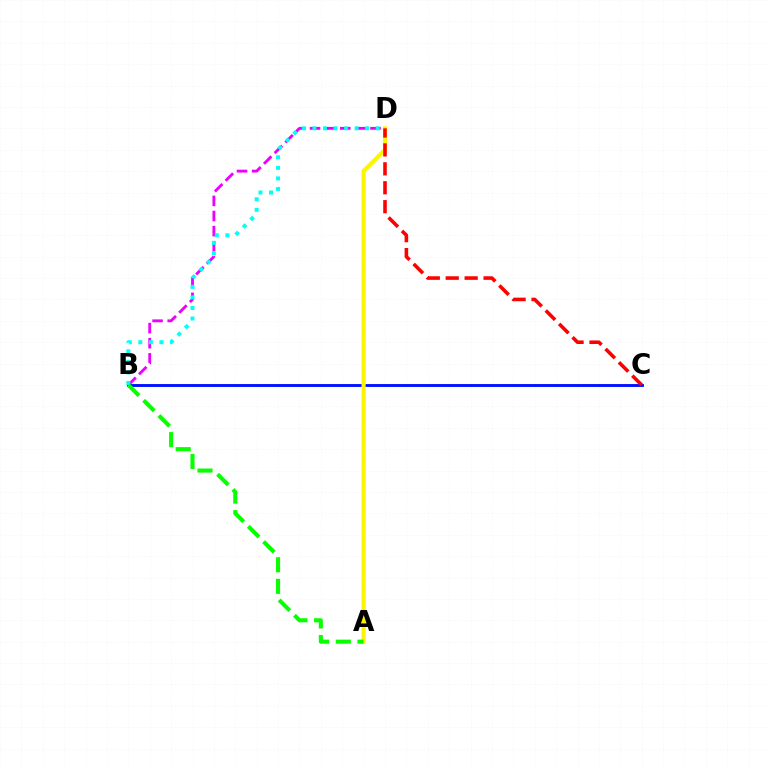{('B', 'D'): [{'color': '#ee00ff', 'line_style': 'dashed', 'thickness': 2.05}, {'color': '#00fff6', 'line_style': 'dotted', 'thickness': 2.87}], ('B', 'C'): [{'color': '#0010ff', 'line_style': 'solid', 'thickness': 2.06}], ('A', 'D'): [{'color': '#fcf500', 'line_style': 'solid', 'thickness': 2.98}], ('C', 'D'): [{'color': '#ff0000', 'line_style': 'dashed', 'thickness': 2.57}], ('A', 'B'): [{'color': '#08ff00', 'line_style': 'dashed', 'thickness': 2.94}]}